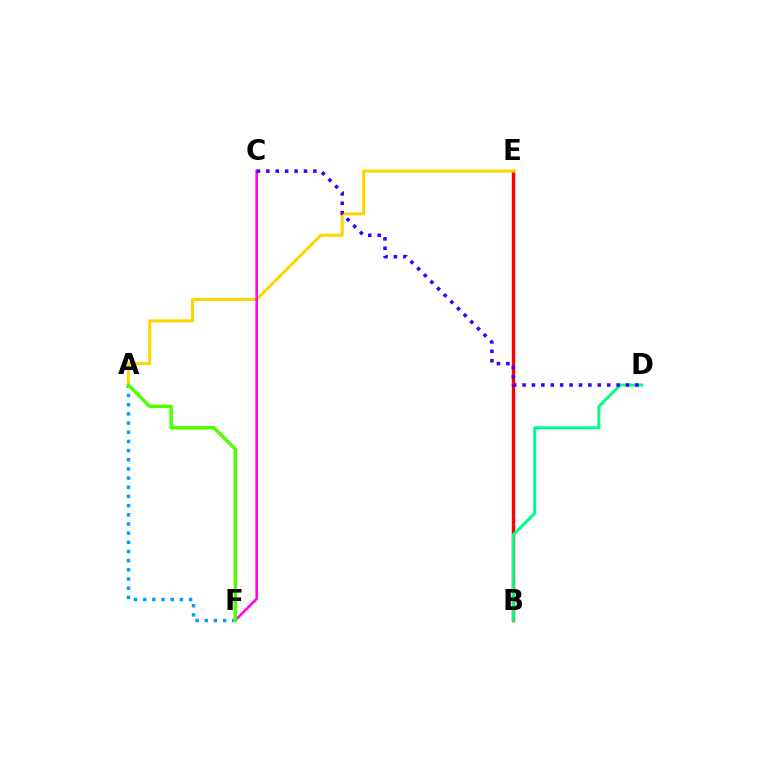{('A', 'F'): [{'color': '#009eff', 'line_style': 'dotted', 'thickness': 2.49}, {'color': '#4fff00', 'line_style': 'solid', 'thickness': 2.48}], ('B', 'E'): [{'color': '#ff0000', 'line_style': 'solid', 'thickness': 2.46}], ('B', 'D'): [{'color': '#00ff86', 'line_style': 'solid', 'thickness': 2.16}], ('A', 'E'): [{'color': '#ffd500', 'line_style': 'solid', 'thickness': 2.2}], ('C', 'F'): [{'color': '#ff00ed', 'line_style': 'solid', 'thickness': 1.84}], ('C', 'D'): [{'color': '#3700ff', 'line_style': 'dotted', 'thickness': 2.55}]}